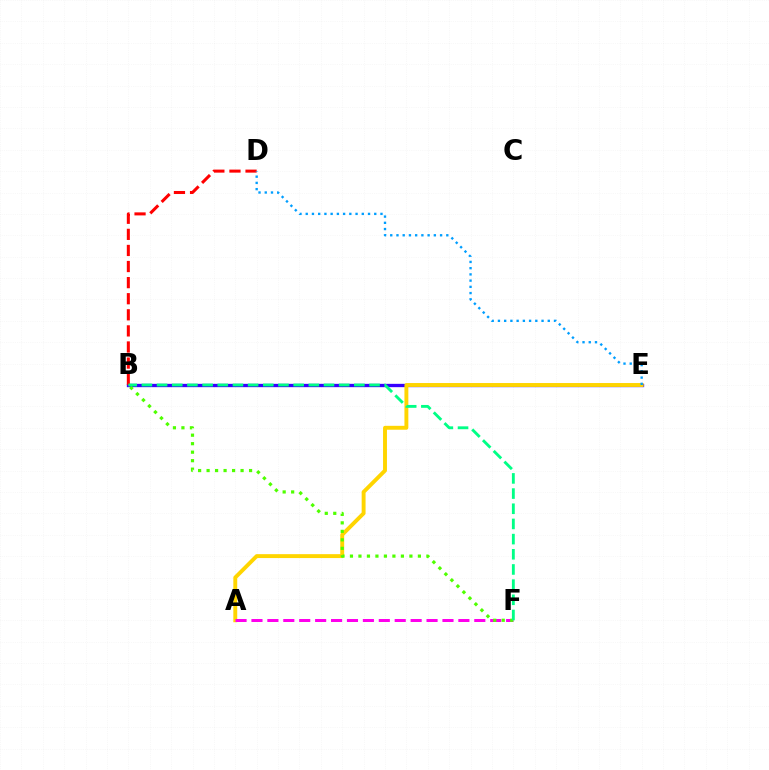{('B', 'E'): [{'color': '#3700ff', 'line_style': 'solid', 'thickness': 2.39}], ('A', 'E'): [{'color': '#ffd500', 'line_style': 'solid', 'thickness': 2.81}], ('B', 'D'): [{'color': '#ff0000', 'line_style': 'dashed', 'thickness': 2.19}], ('A', 'F'): [{'color': '#ff00ed', 'line_style': 'dashed', 'thickness': 2.16}], ('D', 'E'): [{'color': '#009eff', 'line_style': 'dotted', 'thickness': 1.69}], ('B', 'F'): [{'color': '#4fff00', 'line_style': 'dotted', 'thickness': 2.31}, {'color': '#00ff86', 'line_style': 'dashed', 'thickness': 2.06}]}